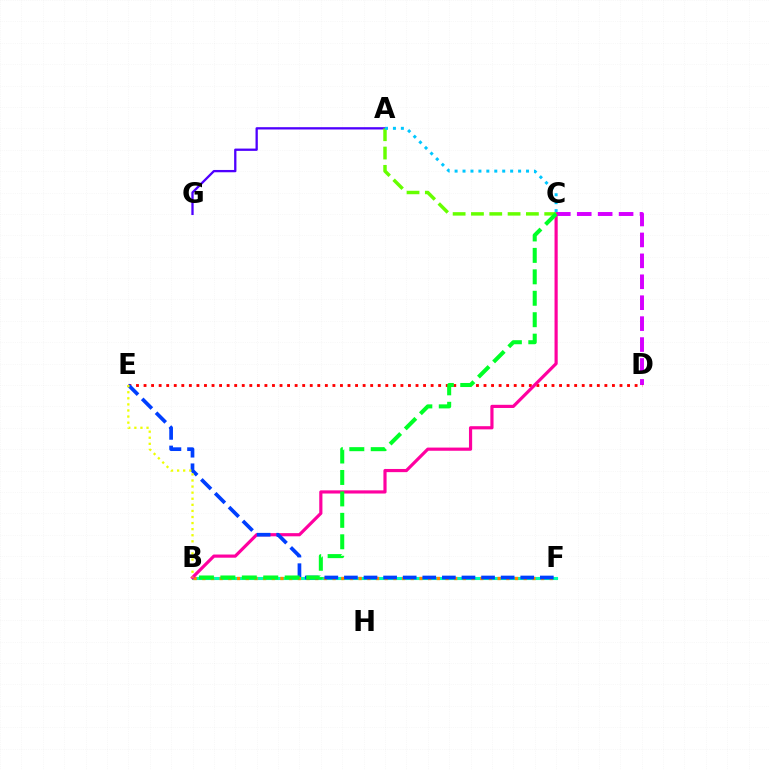{('C', 'D'): [{'color': '#d600ff', 'line_style': 'dashed', 'thickness': 2.84}], ('B', 'F'): [{'color': '#00ffaf', 'line_style': 'solid', 'thickness': 2.23}, {'color': '#ff8800', 'line_style': 'dotted', 'thickness': 2.36}], ('D', 'E'): [{'color': '#ff0000', 'line_style': 'dotted', 'thickness': 2.05}], ('A', 'G'): [{'color': '#4f00ff', 'line_style': 'solid', 'thickness': 1.66}], ('B', 'C'): [{'color': '#ff00a0', 'line_style': 'solid', 'thickness': 2.29}, {'color': '#00ff27', 'line_style': 'dashed', 'thickness': 2.91}], ('A', 'C'): [{'color': '#66ff00', 'line_style': 'dashed', 'thickness': 2.49}, {'color': '#00c7ff', 'line_style': 'dotted', 'thickness': 2.16}], ('E', 'F'): [{'color': '#003fff', 'line_style': 'dashed', 'thickness': 2.66}], ('B', 'E'): [{'color': '#eeff00', 'line_style': 'dotted', 'thickness': 1.65}]}